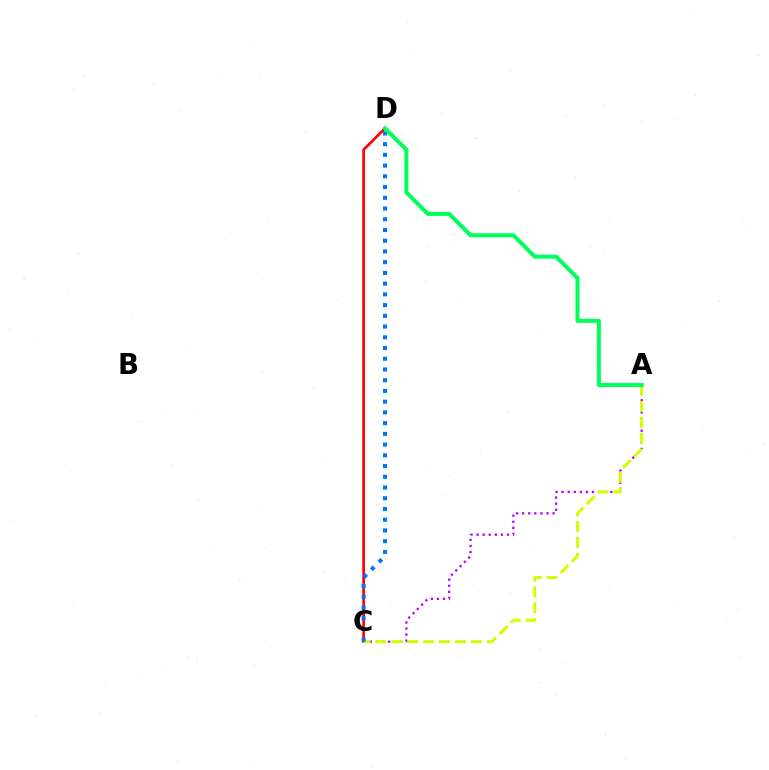{('A', 'C'): [{'color': '#b900ff', 'line_style': 'dotted', 'thickness': 1.65}, {'color': '#d1ff00', 'line_style': 'dashed', 'thickness': 2.16}], ('C', 'D'): [{'color': '#ff0000', 'line_style': 'solid', 'thickness': 1.93}, {'color': '#0074ff', 'line_style': 'dotted', 'thickness': 2.92}], ('A', 'D'): [{'color': '#00ff5c', 'line_style': 'solid', 'thickness': 2.89}]}